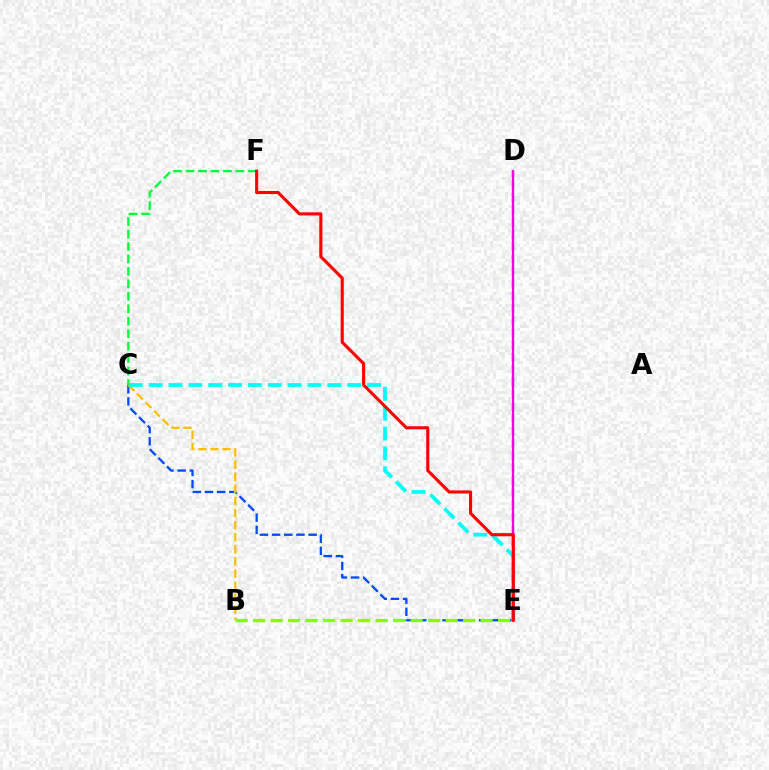{('D', 'E'): [{'color': '#7200ff', 'line_style': 'dashed', 'thickness': 1.67}, {'color': '#ff00cf', 'line_style': 'solid', 'thickness': 1.6}], ('C', 'E'): [{'color': '#004bff', 'line_style': 'dashed', 'thickness': 1.65}, {'color': '#00fff6', 'line_style': 'dashed', 'thickness': 2.7}], ('B', 'C'): [{'color': '#ffbd00', 'line_style': 'dashed', 'thickness': 1.64}], ('C', 'F'): [{'color': '#00ff39', 'line_style': 'dashed', 'thickness': 1.69}], ('B', 'E'): [{'color': '#84ff00', 'line_style': 'dashed', 'thickness': 2.38}], ('E', 'F'): [{'color': '#ff0000', 'line_style': 'solid', 'thickness': 2.24}]}